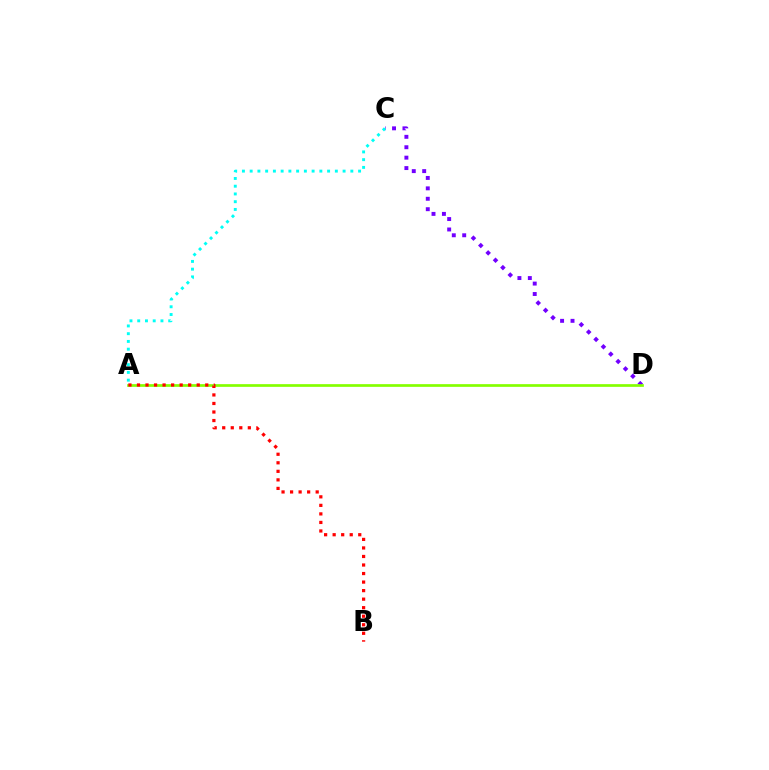{('C', 'D'): [{'color': '#7200ff', 'line_style': 'dotted', 'thickness': 2.83}], ('A', 'D'): [{'color': '#84ff00', 'line_style': 'solid', 'thickness': 1.95}], ('A', 'B'): [{'color': '#ff0000', 'line_style': 'dotted', 'thickness': 2.32}], ('A', 'C'): [{'color': '#00fff6', 'line_style': 'dotted', 'thickness': 2.1}]}